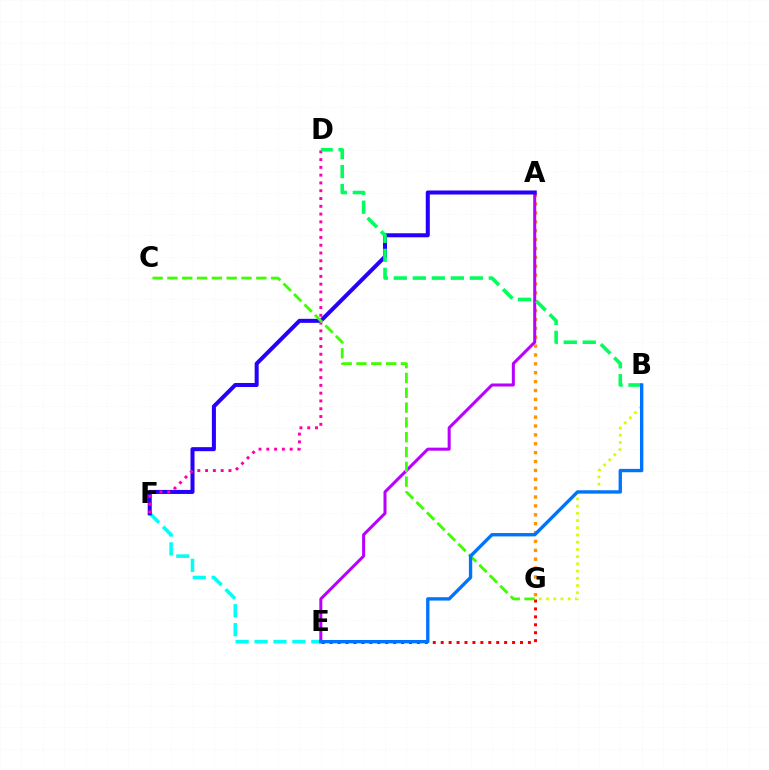{('E', 'F'): [{'color': '#00fff6', 'line_style': 'dashed', 'thickness': 2.57}], ('A', 'G'): [{'color': '#ff9400', 'line_style': 'dotted', 'thickness': 2.41}], ('A', 'E'): [{'color': '#b900ff', 'line_style': 'solid', 'thickness': 2.17}], ('A', 'F'): [{'color': '#2500ff', 'line_style': 'solid', 'thickness': 2.9}], ('D', 'F'): [{'color': '#ff00ac', 'line_style': 'dotted', 'thickness': 2.12}], ('B', 'G'): [{'color': '#d1ff00', 'line_style': 'dotted', 'thickness': 1.96}], ('B', 'D'): [{'color': '#00ff5c', 'line_style': 'dashed', 'thickness': 2.58}], ('E', 'G'): [{'color': '#ff0000', 'line_style': 'dotted', 'thickness': 2.15}], ('C', 'G'): [{'color': '#3dff00', 'line_style': 'dashed', 'thickness': 2.01}], ('B', 'E'): [{'color': '#0074ff', 'line_style': 'solid', 'thickness': 2.42}]}